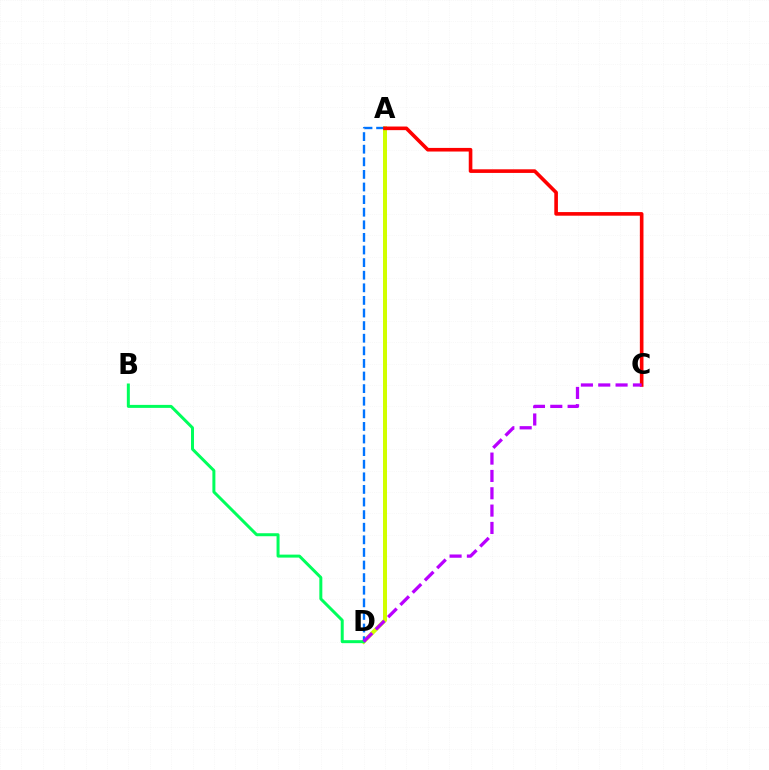{('A', 'D'): [{'color': '#d1ff00', 'line_style': 'solid', 'thickness': 2.87}, {'color': '#0074ff', 'line_style': 'dashed', 'thickness': 1.71}], ('B', 'D'): [{'color': '#00ff5c', 'line_style': 'solid', 'thickness': 2.15}], ('A', 'C'): [{'color': '#ff0000', 'line_style': 'solid', 'thickness': 2.61}], ('C', 'D'): [{'color': '#b900ff', 'line_style': 'dashed', 'thickness': 2.36}]}